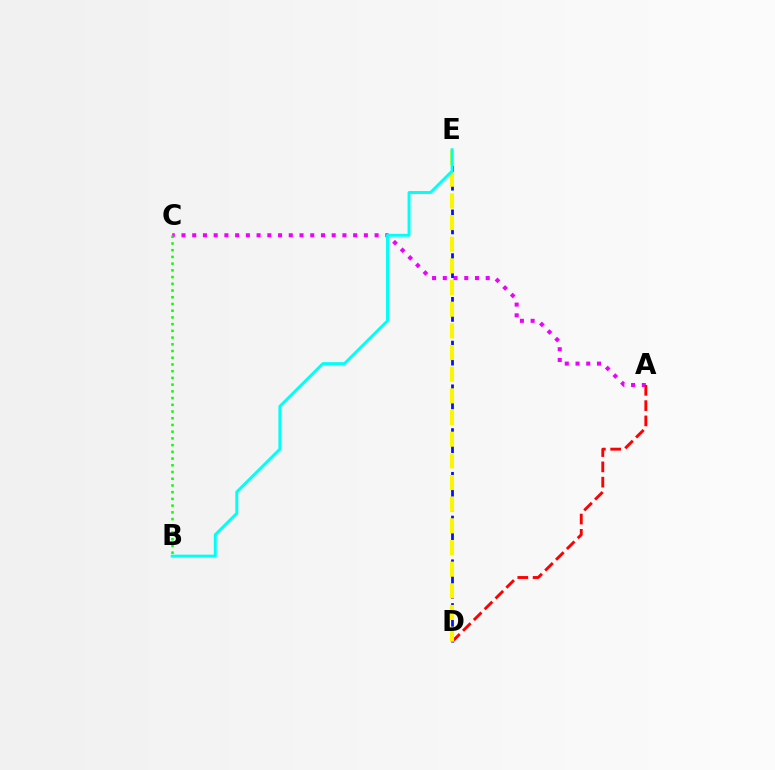{('A', 'C'): [{'color': '#ee00ff', 'line_style': 'dotted', 'thickness': 2.92}], ('A', 'D'): [{'color': '#ff0000', 'line_style': 'dashed', 'thickness': 2.08}], ('D', 'E'): [{'color': '#0010ff', 'line_style': 'dashed', 'thickness': 1.98}, {'color': '#fcf500', 'line_style': 'dashed', 'thickness': 2.94}], ('B', 'E'): [{'color': '#00fff6', 'line_style': 'solid', 'thickness': 2.12}], ('B', 'C'): [{'color': '#08ff00', 'line_style': 'dotted', 'thickness': 1.83}]}